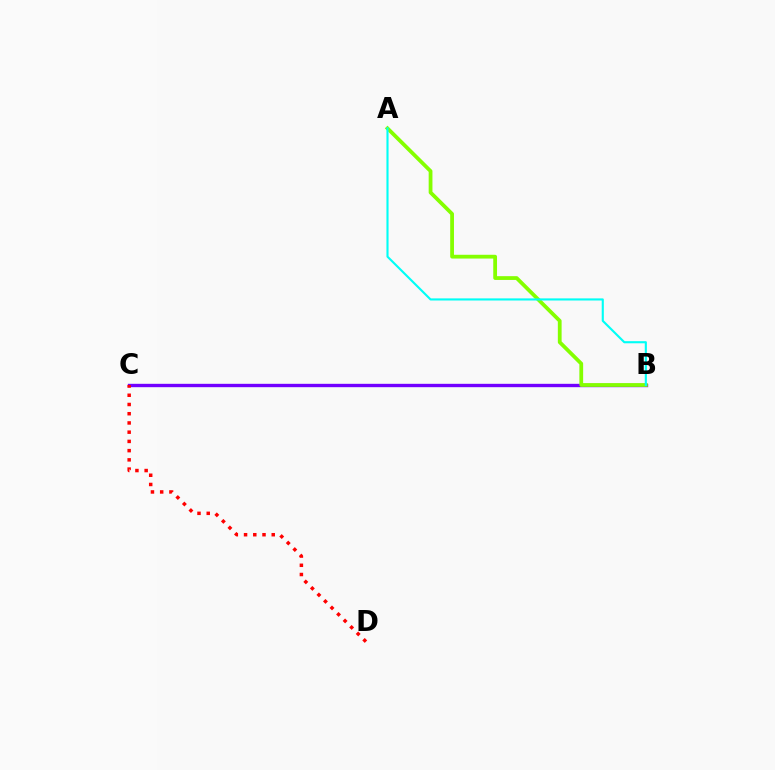{('B', 'C'): [{'color': '#7200ff', 'line_style': 'solid', 'thickness': 2.43}], ('A', 'B'): [{'color': '#84ff00', 'line_style': 'solid', 'thickness': 2.72}, {'color': '#00fff6', 'line_style': 'solid', 'thickness': 1.53}], ('C', 'D'): [{'color': '#ff0000', 'line_style': 'dotted', 'thickness': 2.51}]}